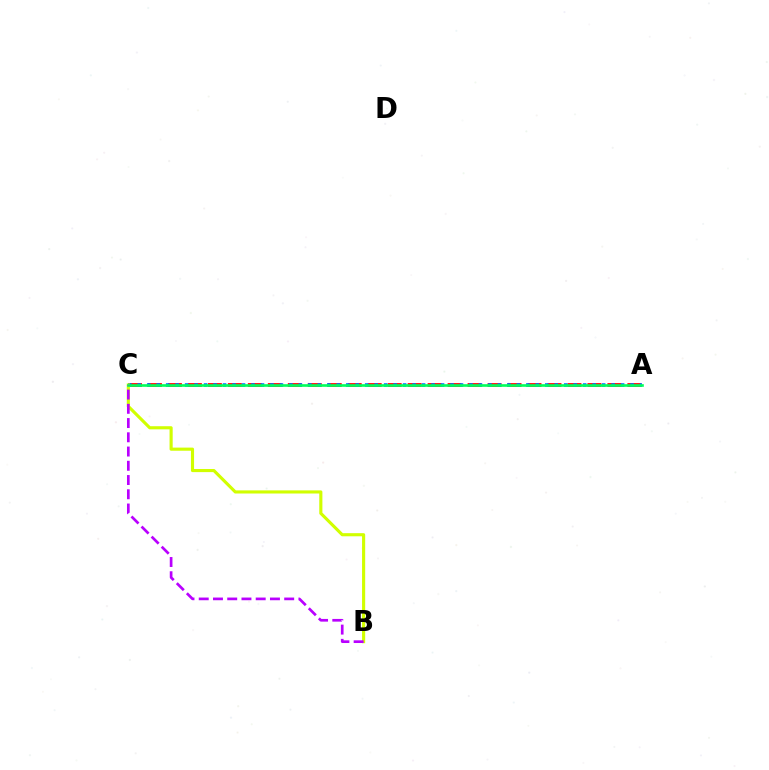{('A', 'C'): [{'color': '#ff0000', 'line_style': 'dashed', 'thickness': 2.71}, {'color': '#0074ff', 'line_style': 'dotted', 'thickness': 2.57}, {'color': '#00ff5c', 'line_style': 'solid', 'thickness': 1.9}], ('B', 'C'): [{'color': '#d1ff00', 'line_style': 'solid', 'thickness': 2.25}, {'color': '#b900ff', 'line_style': 'dashed', 'thickness': 1.93}]}